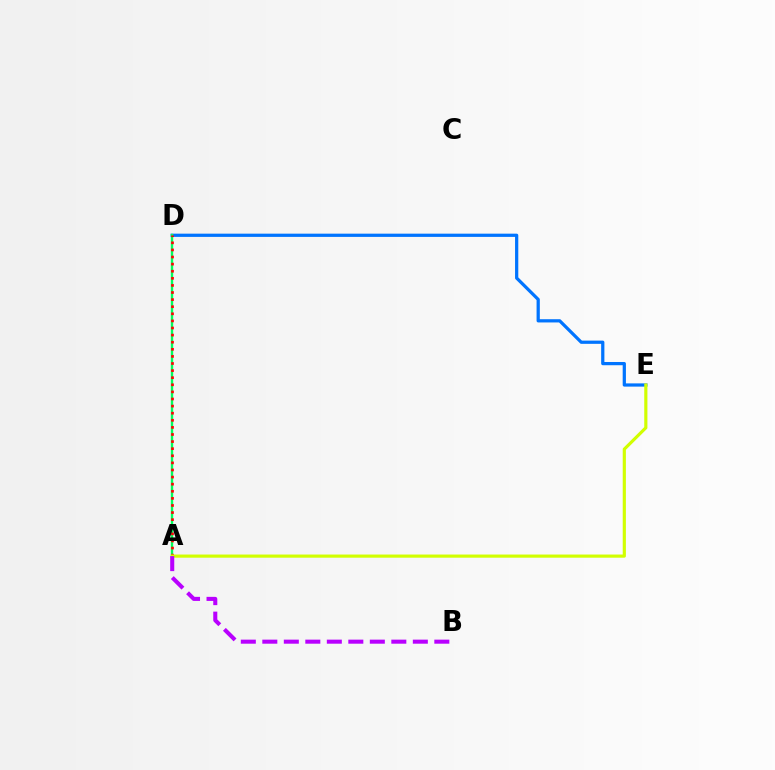{('D', 'E'): [{'color': '#0074ff', 'line_style': 'solid', 'thickness': 2.33}], ('A', 'D'): [{'color': '#00ff5c', 'line_style': 'solid', 'thickness': 1.71}, {'color': '#ff0000', 'line_style': 'dotted', 'thickness': 1.93}], ('A', 'E'): [{'color': '#d1ff00', 'line_style': 'solid', 'thickness': 2.28}], ('A', 'B'): [{'color': '#b900ff', 'line_style': 'dashed', 'thickness': 2.92}]}